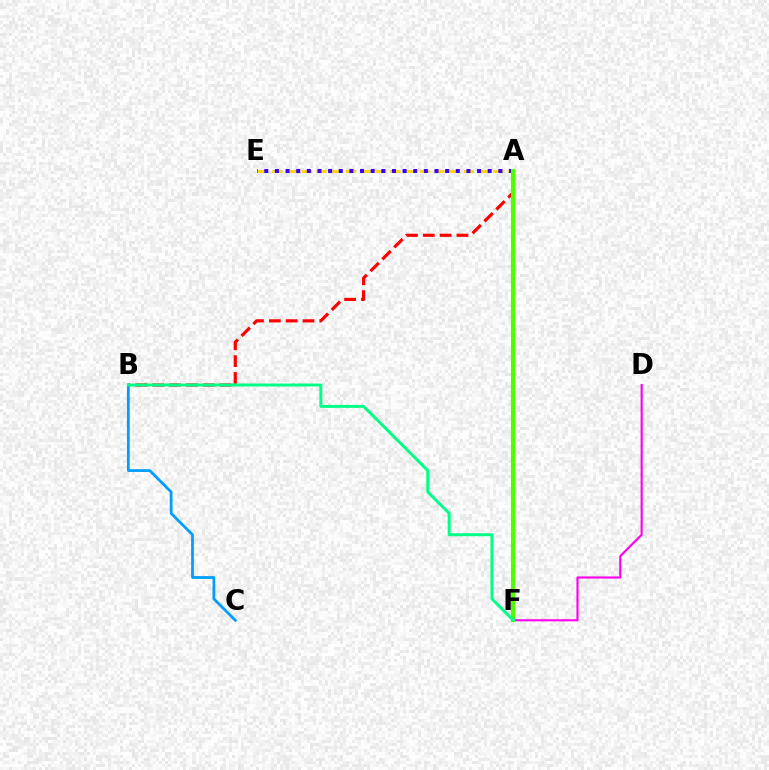{('D', 'F'): [{'color': '#ff00ed', 'line_style': 'solid', 'thickness': 1.54}], ('A', 'B'): [{'color': '#ff0000', 'line_style': 'dashed', 'thickness': 2.29}], ('B', 'C'): [{'color': '#009eff', 'line_style': 'solid', 'thickness': 1.99}], ('A', 'E'): [{'color': '#ffd500', 'line_style': 'dashed', 'thickness': 2.0}, {'color': '#3700ff', 'line_style': 'dotted', 'thickness': 2.89}], ('A', 'F'): [{'color': '#4fff00', 'line_style': 'solid', 'thickness': 2.97}], ('B', 'F'): [{'color': '#00ff86', 'line_style': 'solid', 'thickness': 2.13}]}